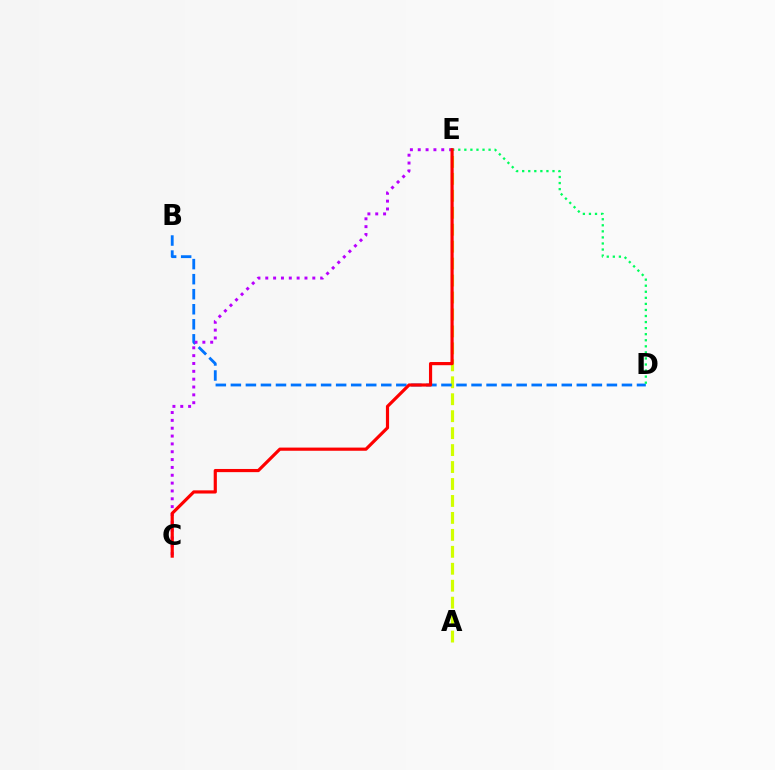{('A', 'E'): [{'color': '#d1ff00', 'line_style': 'dashed', 'thickness': 2.3}], ('B', 'D'): [{'color': '#0074ff', 'line_style': 'dashed', 'thickness': 2.04}], ('D', 'E'): [{'color': '#00ff5c', 'line_style': 'dotted', 'thickness': 1.65}], ('C', 'E'): [{'color': '#b900ff', 'line_style': 'dotted', 'thickness': 2.13}, {'color': '#ff0000', 'line_style': 'solid', 'thickness': 2.28}]}